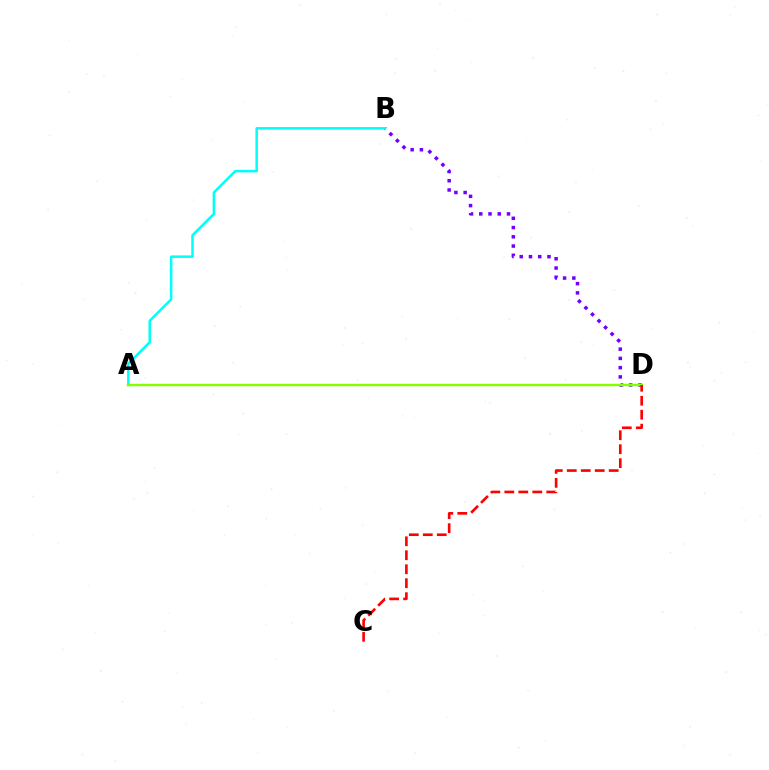{('B', 'D'): [{'color': '#7200ff', 'line_style': 'dotted', 'thickness': 2.51}], ('A', 'B'): [{'color': '#00fff6', 'line_style': 'solid', 'thickness': 1.81}], ('A', 'D'): [{'color': '#84ff00', 'line_style': 'solid', 'thickness': 1.75}], ('C', 'D'): [{'color': '#ff0000', 'line_style': 'dashed', 'thickness': 1.9}]}